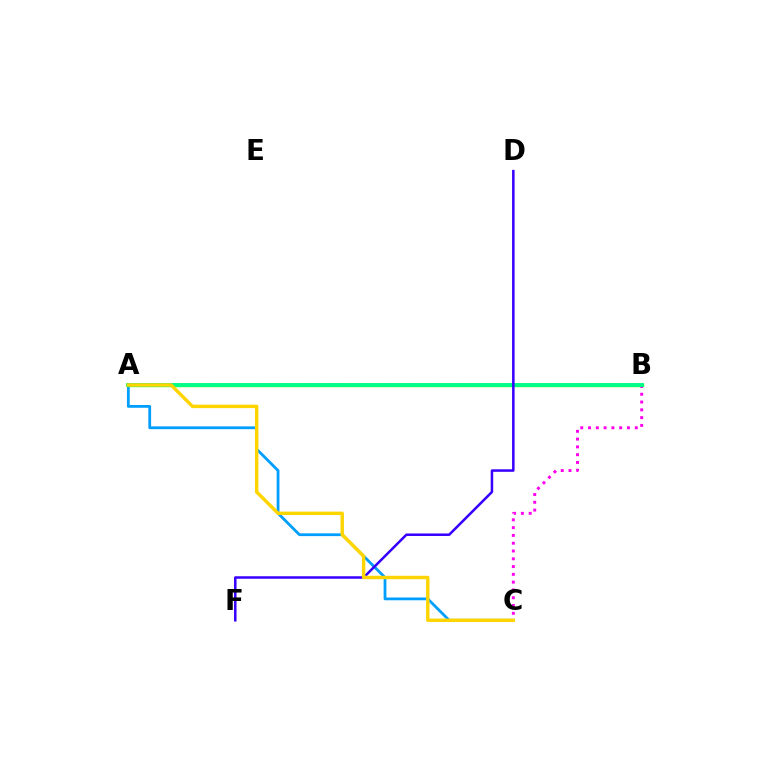{('A', 'B'): [{'color': '#ff0000', 'line_style': 'dashed', 'thickness': 1.61}, {'color': '#4fff00', 'line_style': 'solid', 'thickness': 2.45}, {'color': '#00ff86', 'line_style': 'solid', 'thickness': 2.81}], ('A', 'C'): [{'color': '#009eff', 'line_style': 'solid', 'thickness': 2.0}, {'color': '#ffd500', 'line_style': 'solid', 'thickness': 2.47}], ('B', 'C'): [{'color': '#ff00ed', 'line_style': 'dotted', 'thickness': 2.12}], ('D', 'F'): [{'color': '#3700ff', 'line_style': 'solid', 'thickness': 1.81}]}